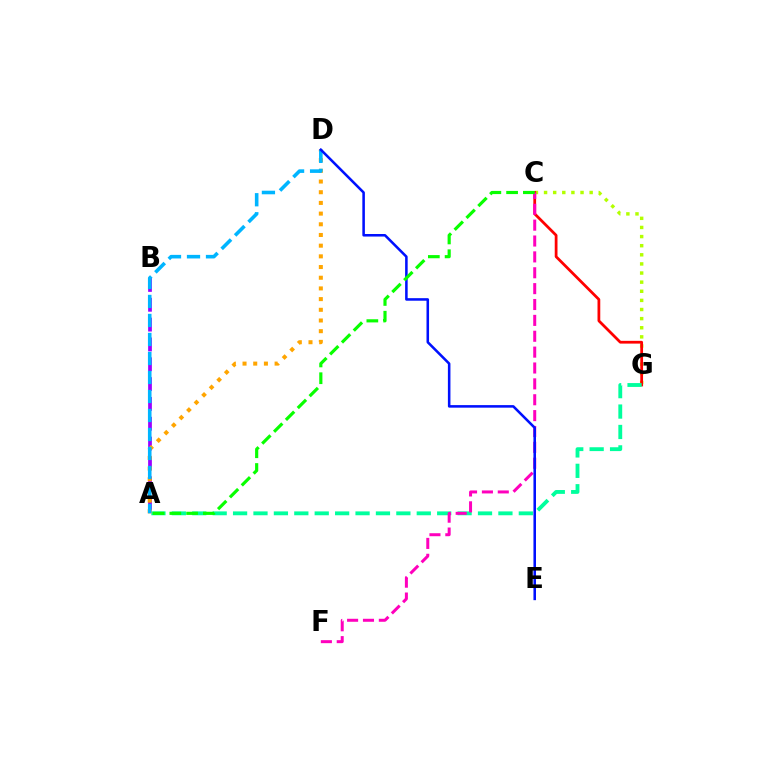{('C', 'G'): [{'color': '#b3ff00', 'line_style': 'dotted', 'thickness': 2.48}, {'color': '#ff0000', 'line_style': 'solid', 'thickness': 1.99}], ('A', 'B'): [{'color': '#9b00ff', 'line_style': 'dashed', 'thickness': 2.69}], ('A', 'G'): [{'color': '#00ff9d', 'line_style': 'dashed', 'thickness': 2.77}], ('A', 'D'): [{'color': '#ffa500', 'line_style': 'dotted', 'thickness': 2.9}, {'color': '#00b5ff', 'line_style': 'dashed', 'thickness': 2.58}], ('C', 'F'): [{'color': '#ff00bd', 'line_style': 'dashed', 'thickness': 2.16}], ('D', 'E'): [{'color': '#0010ff', 'line_style': 'solid', 'thickness': 1.84}], ('A', 'C'): [{'color': '#08ff00', 'line_style': 'dashed', 'thickness': 2.28}]}